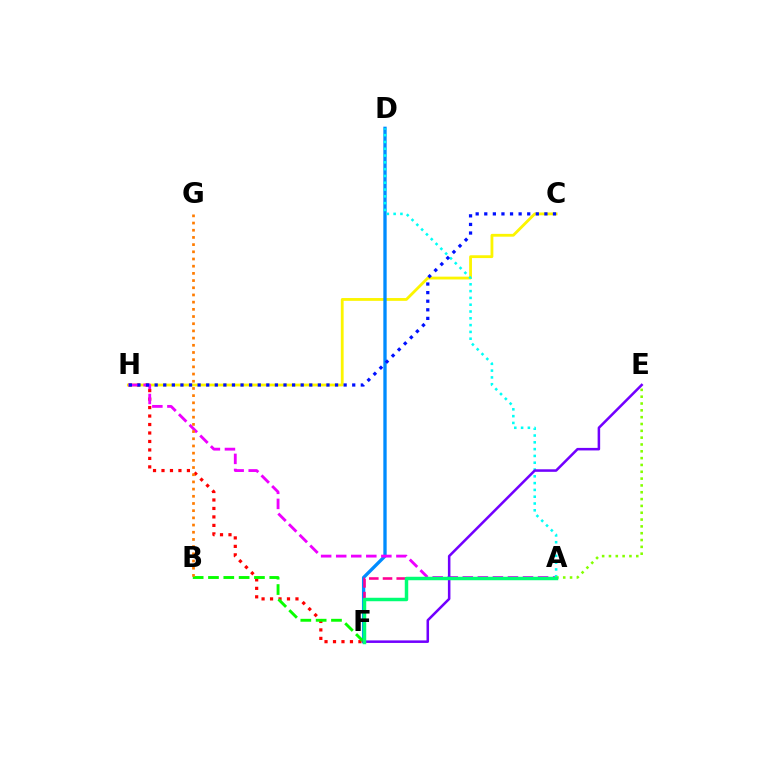{('F', 'H'): [{'color': '#ff0000', 'line_style': 'dotted', 'thickness': 2.3}], ('C', 'H'): [{'color': '#fcf500', 'line_style': 'solid', 'thickness': 2.02}, {'color': '#0010ff', 'line_style': 'dotted', 'thickness': 2.33}], ('D', 'F'): [{'color': '#008cff', 'line_style': 'solid', 'thickness': 2.4}], ('A', 'H'): [{'color': '#ee00ff', 'line_style': 'dashed', 'thickness': 2.04}], ('A', 'D'): [{'color': '#00fff6', 'line_style': 'dotted', 'thickness': 1.85}], ('B', 'F'): [{'color': '#08ff00', 'line_style': 'dashed', 'thickness': 2.08}], ('B', 'G'): [{'color': '#ff7c00', 'line_style': 'dotted', 'thickness': 1.95}], ('A', 'F'): [{'color': '#ff0094', 'line_style': 'dashed', 'thickness': 1.86}, {'color': '#00ff74', 'line_style': 'solid', 'thickness': 2.5}], ('E', 'F'): [{'color': '#7200ff', 'line_style': 'solid', 'thickness': 1.82}], ('A', 'E'): [{'color': '#84ff00', 'line_style': 'dotted', 'thickness': 1.85}]}